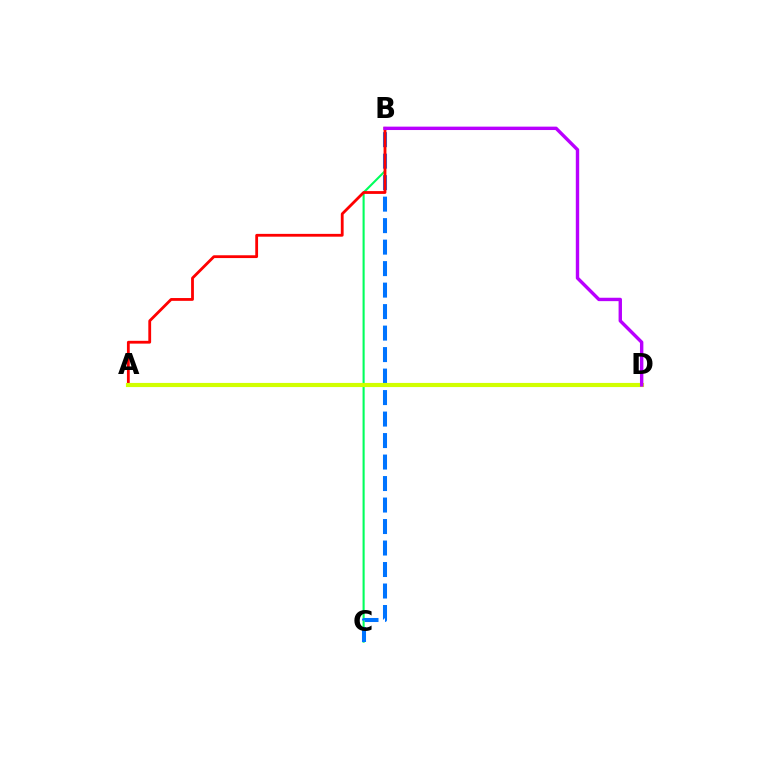{('B', 'C'): [{'color': '#00ff5c', 'line_style': 'solid', 'thickness': 1.52}, {'color': '#0074ff', 'line_style': 'dashed', 'thickness': 2.92}], ('A', 'B'): [{'color': '#ff0000', 'line_style': 'solid', 'thickness': 2.02}], ('A', 'D'): [{'color': '#d1ff00', 'line_style': 'solid', 'thickness': 2.98}], ('B', 'D'): [{'color': '#b900ff', 'line_style': 'solid', 'thickness': 2.44}]}